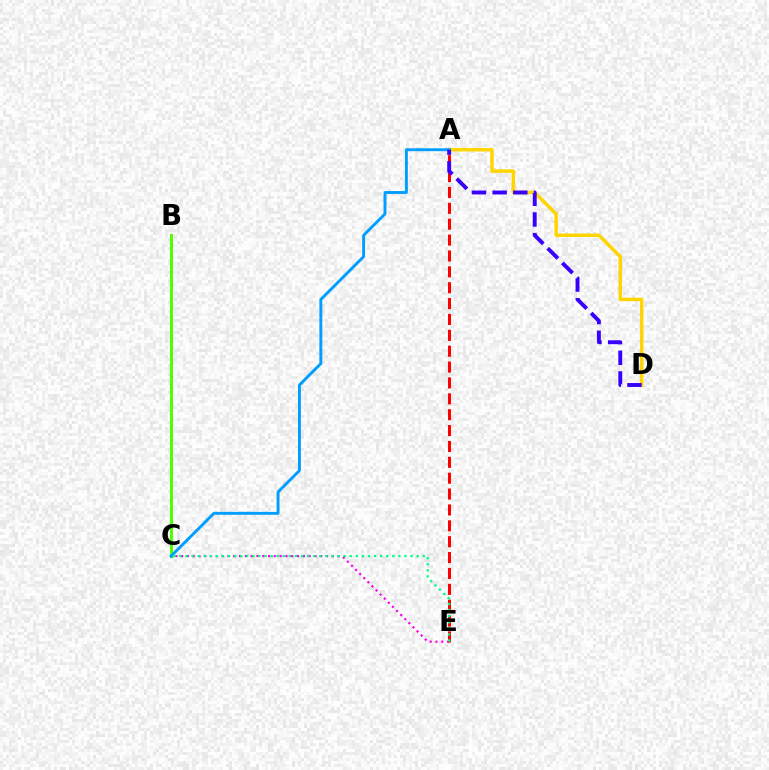{('B', 'C'): [{'color': '#4fff00', 'line_style': 'solid', 'thickness': 2.19}], ('A', 'D'): [{'color': '#ffd500', 'line_style': 'solid', 'thickness': 2.51}, {'color': '#3700ff', 'line_style': 'dashed', 'thickness': 2.81}], ('C', 'E'): [{'color': '#ff00ed', 'line_style': 'dotted', 'thickness': 1.57}, {'color': '#00ff86', 'line_style': 'dotted', 'thickness': 1.65}], ('A', 'E'): [{'color': '#ff0000', 'line_style': 'dashed', 'thickness': 2.16}], ('A', 'C'): [{'color': '#009eff', 'line_style': 'solid', 'thickness': 2.09}]}